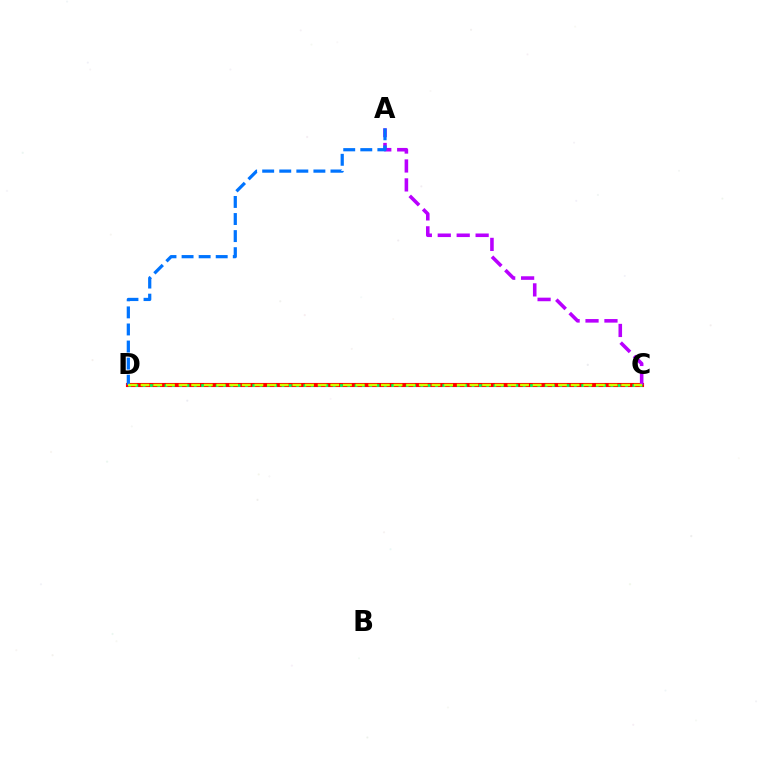{('C', 'D'): [{'color': '#ff0000', 'line_style': 'solid', 'thickness': 2.96}, {'color': '#00ff5c', 'line_style': 'dotted', 'thickness': 1.99}, {'color': '#d1ff00', 'line_style': 'dashed', 'thickness': 1.72}], ('A', 'C'): [{'color': '#b900ff', 'line_style': 'dashed', 'thickness': 2.57}], ('A', 'D'): [{'color': '#0074ff', 'line_style': 'dashed', 'thickness': 2.32}]}